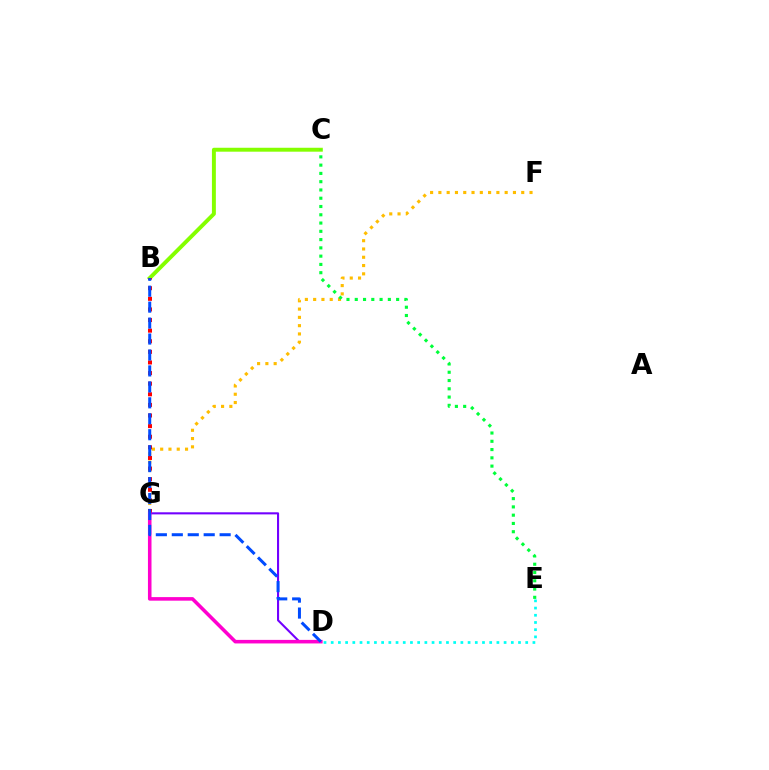{('F', 'G'): [{'color': '#ffbd00', 'line_style': 'dotted', 'thickness': 2.25}], ('D', 'G'): [{'color': '#7200ff', 'line_style': 'solid', 'thickness': 1.51}, {'color': '#ff00cf', 'line_style': 'solid', 'thickness': 2.56}], ('B', 'C'): [{'color': '#84ff00', 'line_style': 'solid', 'thickness': 2.83}], ('B', 'G'): [{'color': '#ff0000', 'line_style': 'dotted', 'thickness': 2.88}], ('C', 'E'): [{'color': '#00ff39', 'line_style': 'dotted', 'thickness': 2.25}], ('B', 'D'): [{'color': '#004bff', 'line_style': 'dashed', 'thickness': 2.17}], ('D', 'E'): [{'color': '#00fff6', 'line_style': 'dotted', 'thickness': 1.96}]}